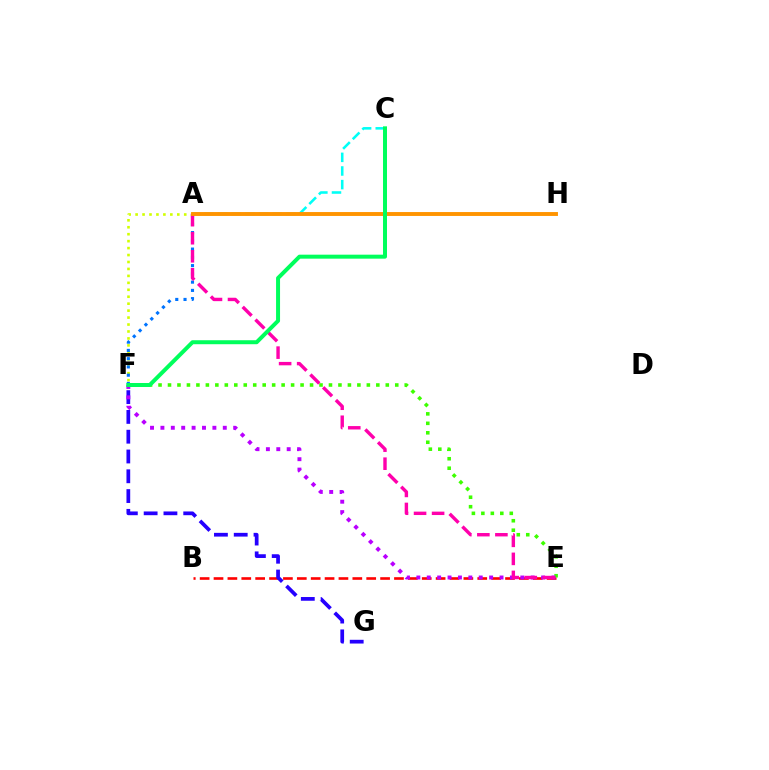{('B', 'E'): [{'color': '#ff0000', 'line_style': 'dashed', 'thickness': 1.89}], ('F', 'G'): [{'color': '#2500ff', 'line_style': 'dashed', 'thickness': 2.69}], ('E', 'F'): [{'color': '#3dff00', 'line_style': 'dotted', 'thickness': 2.57}, {'color': '#b900ff', 'line_style': 'dotted', 'thickness': 2.82}], ('A', 'C'): [{'color': '#00fff6', 'line_style': 'dashed', 'thickness': 1.85}], ('A', 'F'): [{'color': '#d1ff00', 'line_style': 'dotted', 'thickness': 1.89}, {'color': '#0074ff', 'line_style': 'dotted', 'thickness': 2.24}], ('A', 'E'): [{'color': '#ff00ac', 'line_style': 'dashed', 'thickness': 2.45}], ('A', 'H'): [{'color': '#ff9400', 'line_style': 'solid', 'thickness': 2.81}], ('C', 'F'): [{'color': '#00ff5c', 'line_style': 'solid', 'thickness': 2.87}]}